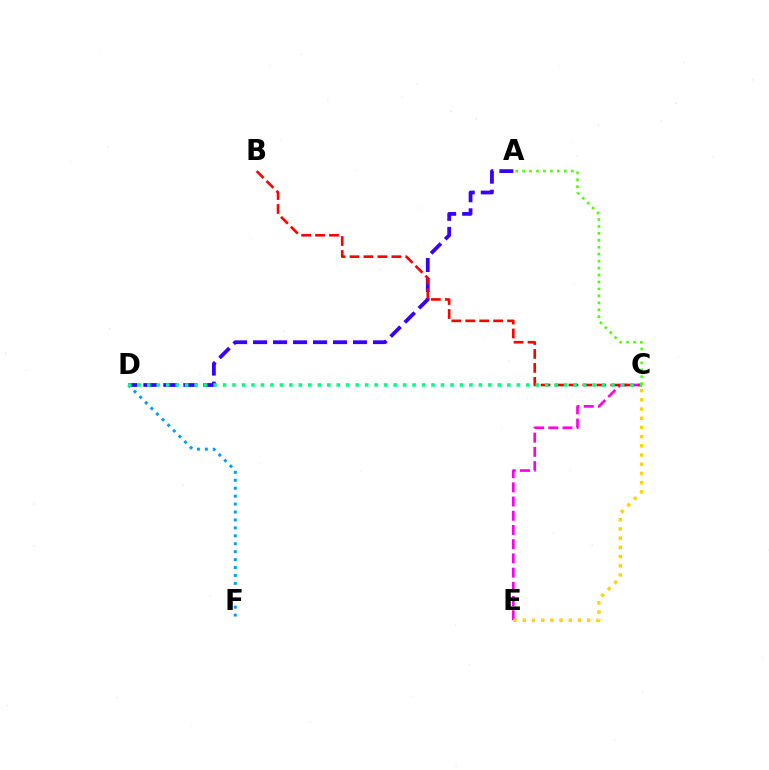{('A', 'D'): [{'color': '#3700ff', 'line_style': 'dashed', 'thickness': 2.72}], ('C', 'E'): [{'color': '#ff00ed', 'line_style': 'dashed', 'thickness': 1.93}, {'color': '#ffd500', 'line_style': 'dotted', 'thickness': 2.5}], ('B', 'C'): [{'color': '#ff0000', 'line_style': 'dashed', 'thickness': 1.89}], ('A', 'C'): [{'color': '#4fff00', 'line_style': 'dotted', 'thickness': 1.89}], ('D', 'F'): [{'color': '#009eff', 'line_style': 'dotted', 'thickness': 2.15}], ('C', 'D'): [{'color': '#00ff86', 'line_style': 'dotted', 'thickness': 2.57}]}